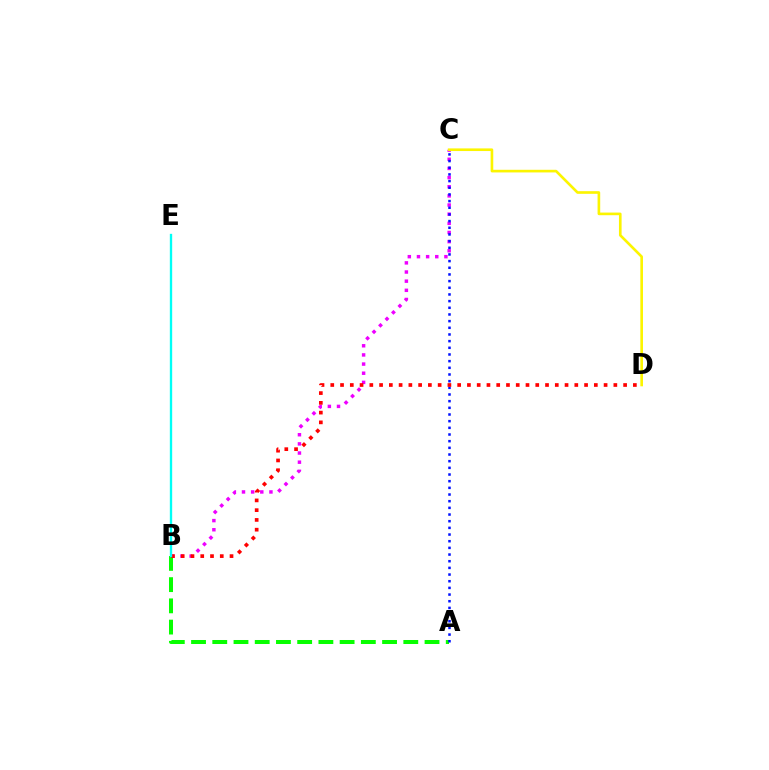{('B', 'C'): [{'color': '#ee00ff', 'line_style': 'dotted', 'thickness': 2.49}], ('A', 'B'): [{'color': '#08ff00', 'line_style': 'dashed', 'thickness': 2.88}], ('C', 'D'): [{'color': '#fcf500', 'line_style': 'solid', 'thickness': 1.9}], ('A', 'C'): [{'color': '#0010ff', 'line_style': 'dotted', 'thickness': 1.81}], ('B', 'D'): [{'color': '#ff0000', 'line_style': 'dotted', 'thickness': 2.65}], ('B', 'E'): [{'color': '#00fff6', 'line_style': 'solid', 'thickness': 1.69}]}